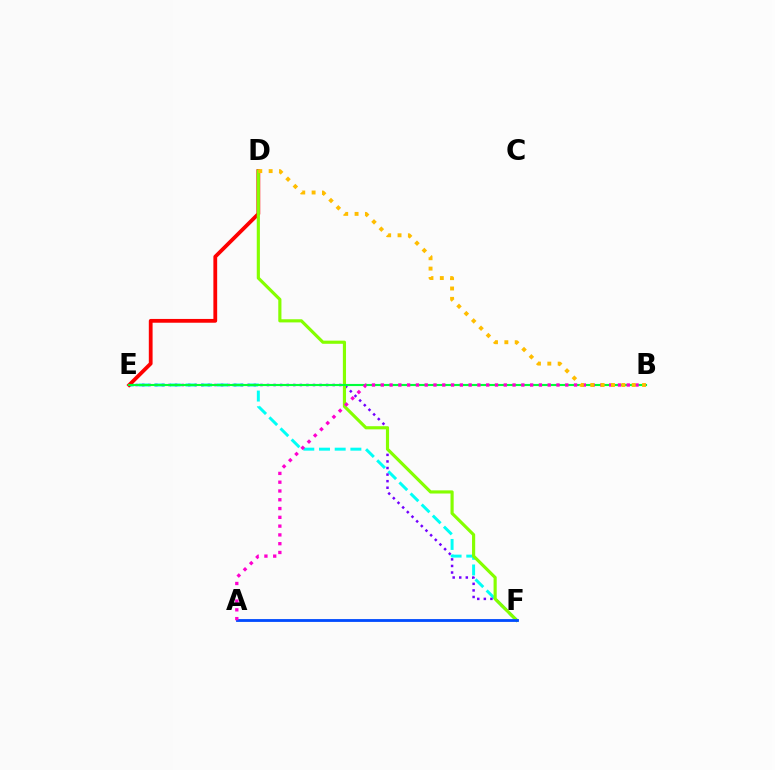{('E', 'F'): [{'color': '#00fff6', 'line_style': 'dashed', 'thickness': 2.13}, {'color': '#7200ff', 'line_style': 'dotted', 'thickness': 1.78}], ('D', 'E'): [{'color': '#ff0000', 'line_style': 'solid', 'thickness': 2.72}], ('D', 'F'): [{'color': '#84ff00', 'line_style': 'solid', 'thickness': 2.27}], ('B', 'E'): [{'color': '#00ff39', 'line_style': 'solid', 'thickness': 1.53}], ('A', 'F'): [{'color': '#004bff', 'line_style': 'solid', 'thickness': 2.03}], ('A', 'B'): [{'color': '#ff00cf', 'line_style': 'dotted', 'thickness': 2.39}], ('B', 'D'): [{'color': '#ffbd00', 'line_style': 'dotted', 'thickness': 2.81}]}